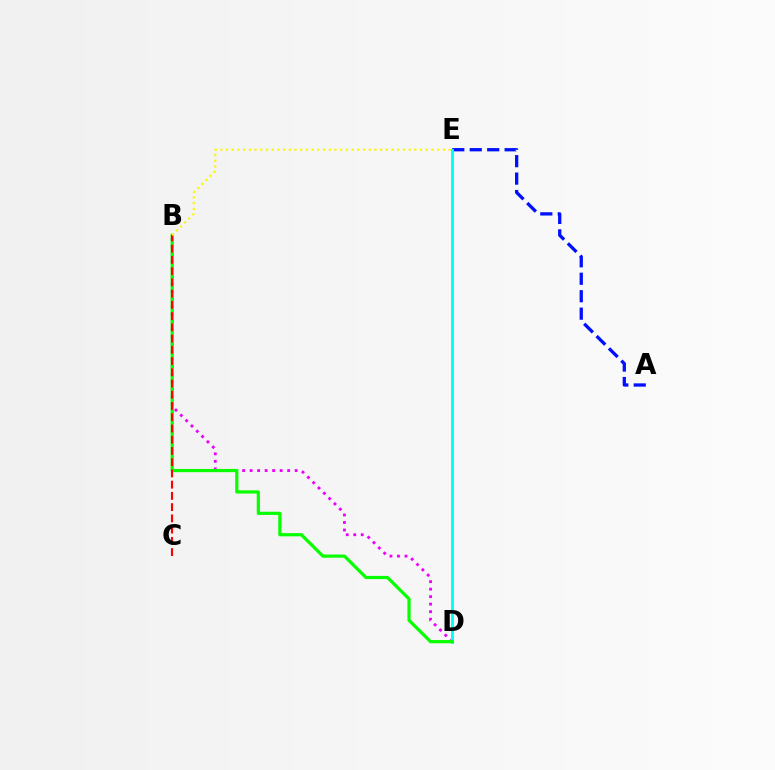{('B', 'D'): [{'color': '#ee00ff', 'line_style': 'dotted', 'thickness': 2.04}, {'color': '#08ff00', 'line_style': 'solid', 'thickness': 2.31}], ('A', 'E'): [{'color': '#0010ff', 'line_style': 'dashed', 'thickness': 2.37}], ('D', 'E'): [{'color': '#00fff6', 'line_style': 'solid', 'thickness': 2.07}], ('B', 'C'): [{'color': '#ff0000', 'line_style': 'dashed', 'thickness': 1.53}], ('B', 'E'): [{'color': '#fcf500', 'line_style': 'dotted', 'thickness': 1.55}]}